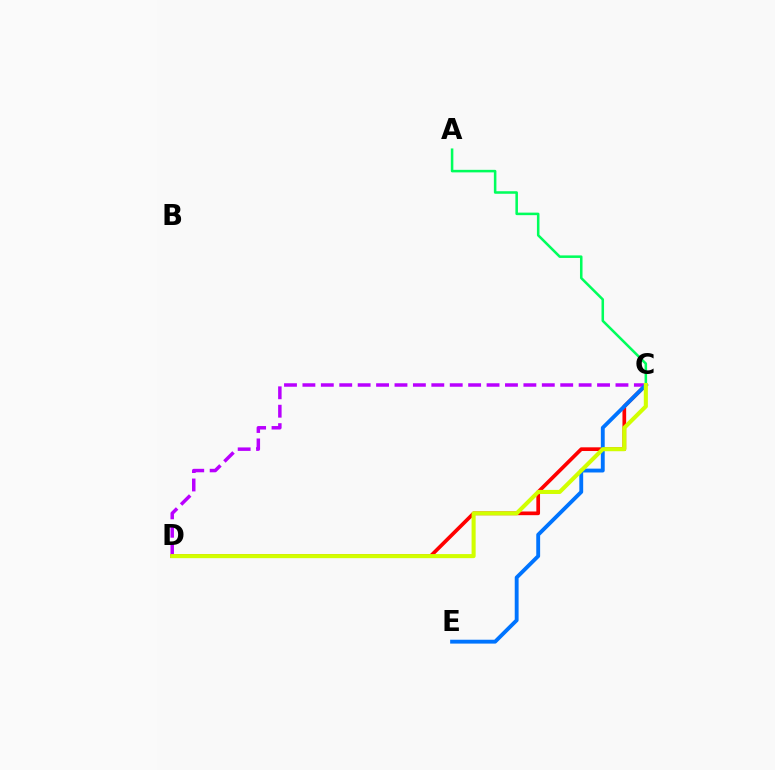{('C', 'D'): [{'color': '#ff0000', 'line_style': 'solid', 'thickness': 2.66}, {'color': '#b900ff', 'line_style': 'dashed', 'thickness': 2.5}, {'color': '#d1ff00', 'line_style': 'solid', 'thickness': 2.93}], ('C', 'E'): [{'color': '#0074ff', 'line_style': 'solid', 'thickness': 2.78}], ('A', 'C'): [{'color': '#00ff5c', 'line_style': 'solid', 'thickness': 1.83}]}